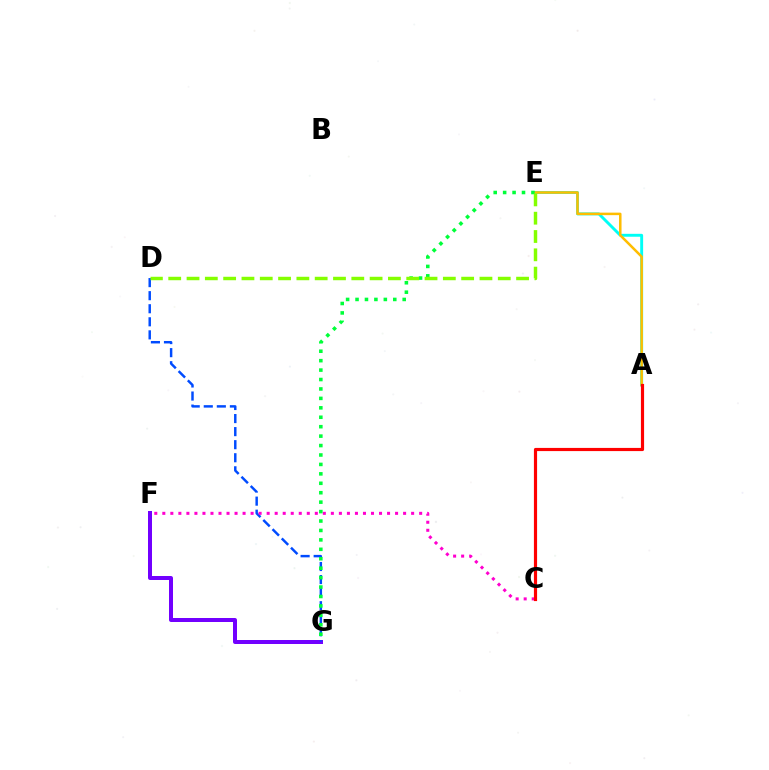{('A', 'E'): [{'color': '#00fff6', 'line_style': 'solid', 'thickness': 2.1}, {'color': '#ffbd00', 'line_style': 'solid', 'thickness': 1.81}], ('F', 'G'): [{'color': '#7200ff', 'line_style': 'solid', 'thickness': 2.88}], ('D', 'G'): [{'color': '#004bff', 'line_style': 'dashed', 'thickness': 1.77}], ('C', 'F'): [{'color': '#ff00cf', 'line_style': 'dotted', 'thickness': 2.18}], ('E', 'G'): [{'color': '#00ff39', 'line_style': 'dotted', 'thickness': 2.56}], ('A', 'C'): [{'color': '#ff0000', 'line_style': 'solid', 'thickness': 2.28}], ('D', 'E'): [{'color': '#84ff00', 'line_style': 'dashed', 'thickness': 2.49}]}